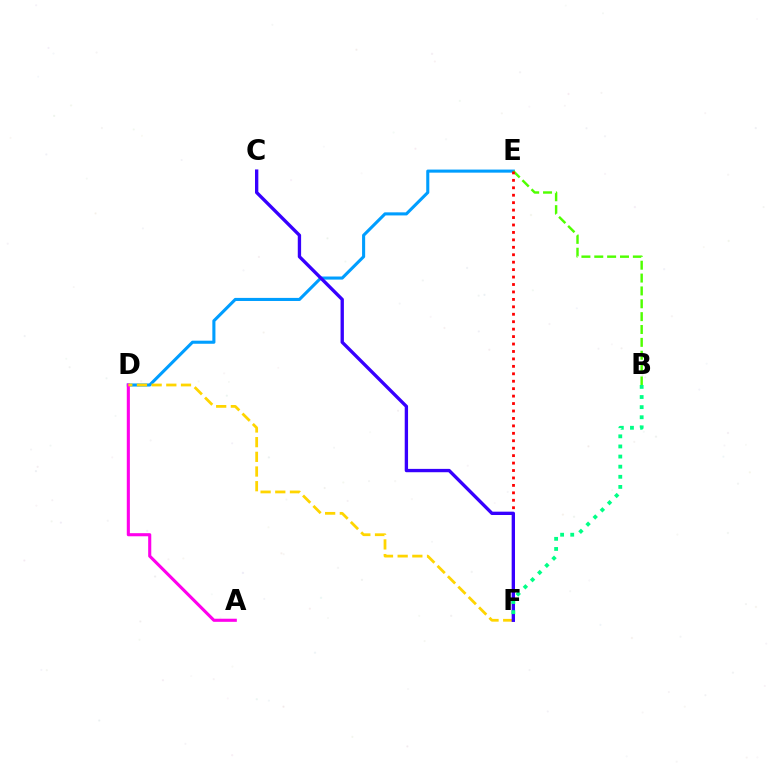{('D', 'E'): [{'color': '#009eff', 'line_style': 'solid', 'thickness': 2.22}], ('A', 'D'): [{'color': '#ff00ed', 'line_style': 'solid', 'thickness': 2.23}], ('B', 'E'): [{'color': '#4fff00', 'line_style': 'dashed', 'thickness': 1.75}], ('D', 'F'): [{'color': '#ffd500', 'line_style': 'dashed', 'thickness': 1.99}], ('E', 'F'): [{'color': '#ff0000', 'line_style': 'dotted', 'thickness': 2.02}], ('C', 'F'): [{'color': '#3700ff', 'line_style': 'solid', 'thickness': 2.4}], ('B', 'F'): [{'color': '#00ff86', 'line_style': 'dotted', 'thickness': 2.75}]}